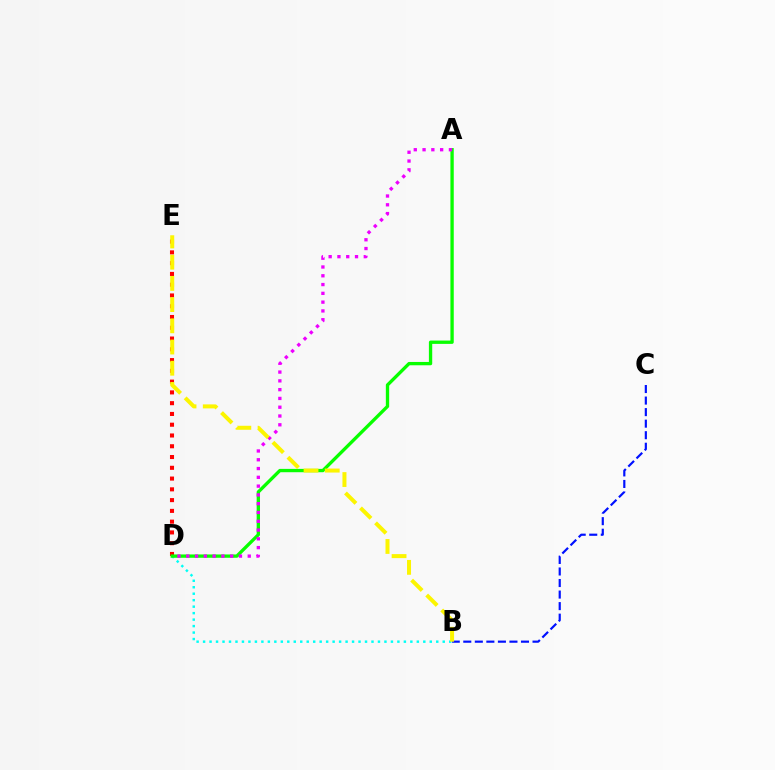{('B', 'D'): [{'color': '#00fff6', 'line_style': 'dotted', 'thickness': 1.76}], ('D', 'E'): [{'color': '#ff0000', 'line_style': 'dotted', 'thickness': 2.93}], ('A', 'D'): [{'color': '#08ff00', 'line_style': 'solid', 'thickness': 2.4}, {'color': '#ee00ff', 'line_style': 'dotted', 'thickness': 2.39}], ('B', 'C'): [{'color': '#0010ff', 'line_style': 'dashed', 'thickness': 1.57}], ('B', 'E'): [{'color': '#fcf500', 'line_style': 'dashed', 'thickness': 2.88}]}